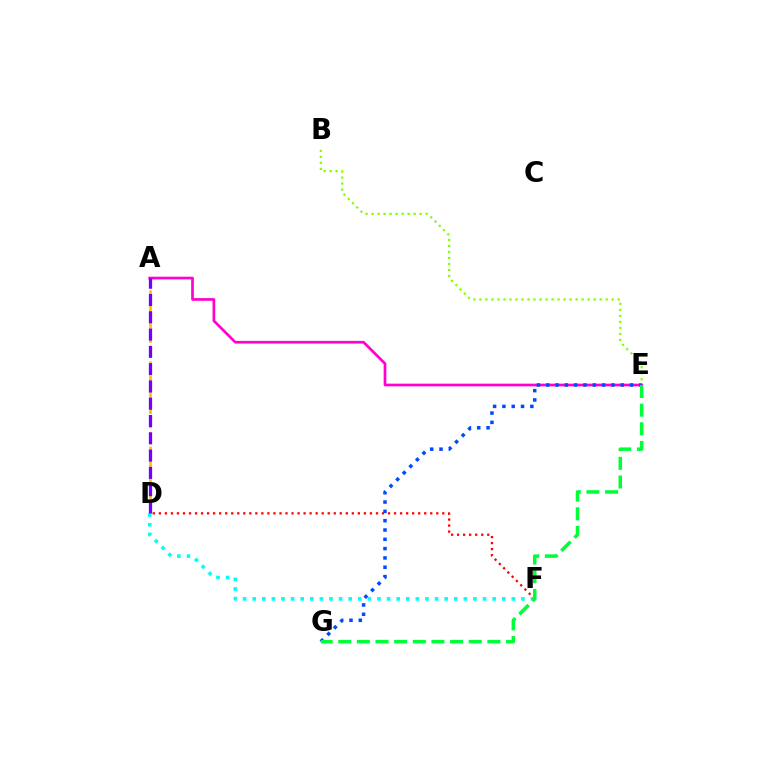{('B', 'E'): [{'color': '#84ff00', 'line_style': 'dotted', 'thickness': 1.63}], ('A', 'D'): [{'color': '#ffbd00', 'line_style': 'dashed', 'thickness': 1.93}, {'color': '#7200ff', 'line_style': 'dashed', 'thickness': 2.35}], ('A', 'E'): [{'color': '#ff00cf', 'line_style': 'solid', 'thickness': 1.93}], ('E', 'G'): [{'color': '#004bff', 'line_style': 'dotted', 'thickness': 2.53}, {'color': '#00ff39', 'line_style': 'dashed', 'thickness': 2.53}], ('D', 'F'): [{'color': '#00fff6', 'line_style': 'dotted', 'thickness': 2.61}, {'color': '#ff0000', 'line_style': 'dotted', 'thickness': 1.64}]}